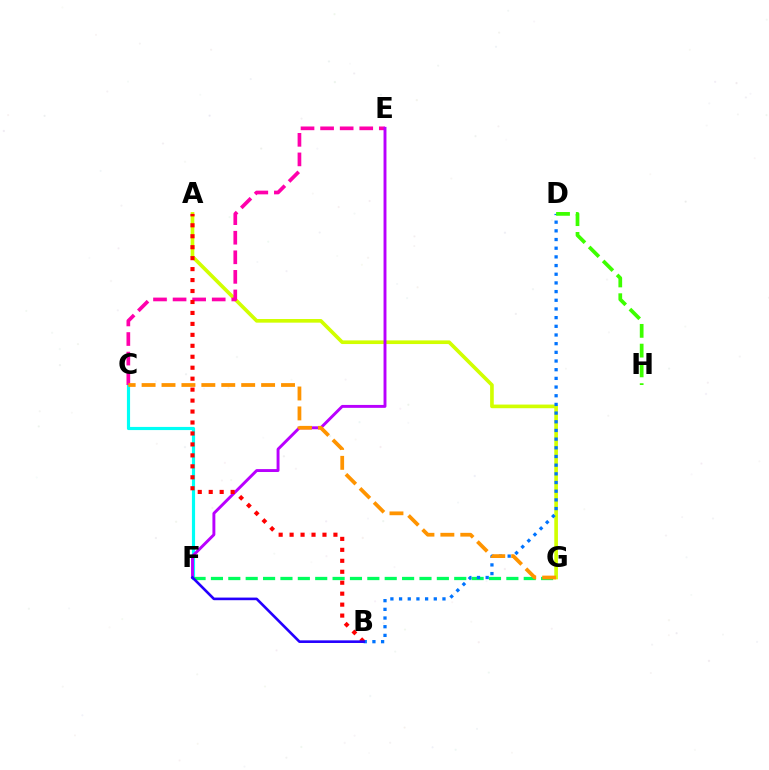{('A', 'G'): [{'color': '#d1ff00', 'line_style': 'solid', 'thickness': 2.62}], ('C', 'F'): [{'color': '#00fff6', 'line_style': 'solid', 'thickness': 2.27}], ('C', 'E'): [{'color': '#ff00ac', 'line_style': 'dashed', 'thickness': 2.66}], ('F', 'G'): [{'color': '#00ff5c', 'line_style': 'dashed', 'thickness': 2.36}], ('B', 'D'): [{'color': '#0074ff', 'line_style': 'dotted', 'thickness': 2.36}], ('E', 'F'): [{'color': '#b900ff', 'line_style': 'solid', 'thickness': 2.1}], ('A', 'B'): [{'color': '#ff0000', 'line_style': 'dotted', 'thickness': 2.98}], ('B', 'F'): [{'color': '#2500ff', 'line_style': 'solid', 'thickness': 1.89}], ('D', 'H'): [{'color': '#3dff00', 'line_style': 'dashed', 'thickness': 2.68}], ('C', 'G'): [{'color': '#ff9400', 'line_style': 'dashed', 'thickness': 2.71}]}